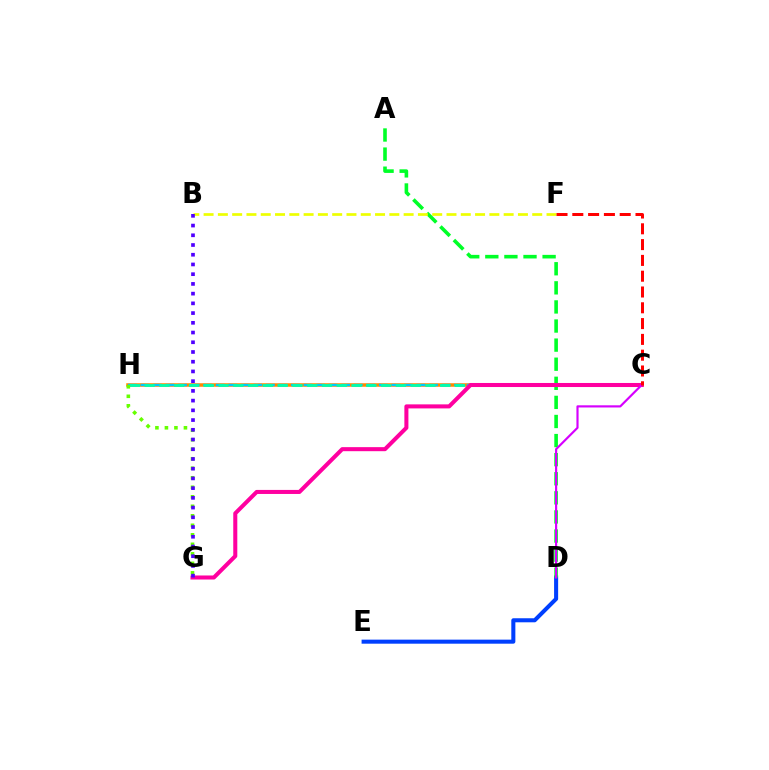{('C', 'H'): [{'color': '#ff8800', 'line_style': 'solid', 'thickness': 2.53}, {'color': '#00c7ff', 'line_style': 'dashed', 'thickness': 1.7}, {'color': '#00ffaf', 'line_style': 'dashed', 'thickness': 2.01}], ('D', 'E'): [{'color': '#003fff', 'line_style': 'solid', 'thickness': 2.92}], ('A', 'D'): [{'color': '#00ff27', 'line_style': 'dashed', 'thickness': 2.59}], ('B', 'F'): [{'color': '#eeff00', 'line_style': 'dashed', 'thickness': 1.94}], ('G', 'H'): [{'color': '#66ff00', 'line_style': 'dotted', 'thickness': 2.58}], ('C', 'G'): [{'color': '#ff00a0', 'line_style': 'solid', 'thickness': 2.91}], ('C', 'D'): [{'color': '#d600ff', 'line_style': 'solid', 'thickness': 1.56}], ('B', 'G'): [{'color': '#4f00ff', 'line_style': 'dotted', 'thickness': 2.64}], ('C', 'F'): [{'color': '#ff0000', 'line_style': 'dashed', 'thickness': 2.15}]}